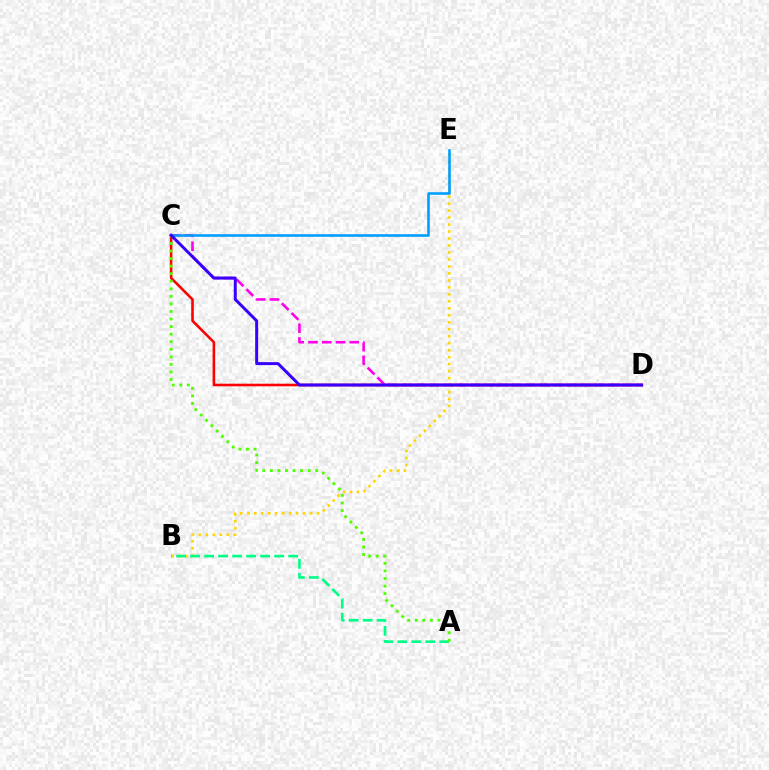{('B', 'E'): [{'color': '#ffd500', 'line_style': 'dotted', 'thickness': 1.9}], ('C', 'D'): [{'color': '#ff0000', 'line_style': 'solid', 'thickness': 1.86}, {'color': '#ff00ed', 'line_style': 'dashed', 'thickness': 1.87}, {'color': '#3700ff', 'line_style': 'solid', 'thickness': 2.15}], ('A', 'B'): [{'color': '#00ff86', 'line_style': 'dashed', 'thickness': 1.9}], ('C', 'E'): [{'color': '#009eff', 'line_style': 'solid', 'thickness': 1.88}], ('A', 'C'): [{'color': '#4fff00', 'line_style': 'dotted', 'thickness': 2.05}]}